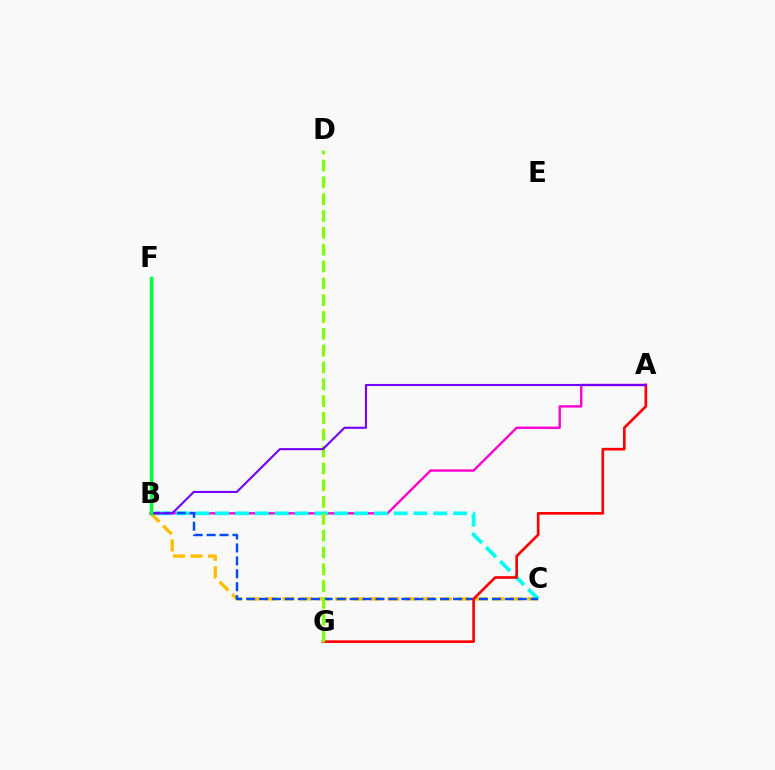{('A', 'B'): [{'color': '#ff00cf', 'line_style': 'solid', 'thickness': 1.71}, {'color': '#7200ff', 'line_style': 'solid', 'thickness': 1.51}], ('B', 'C'): [{'color': '#ffbd00', 'line_style': 'dashed', 'thickness': 2.37}, {'color': '#00fff6', 'line_style': 'dashed', 'thickness': 2.69}, {'color': '#004bff', 'line_style': 'dashed', 'thickness': 1.76}], ('A', 'G'): [{'color': '#ff0000', 'line_style': 'solid', 'thickness': 1.92}], ('D', 'G'): [{'color': '#84ff00', 'line_style': 'dashed', 'thickness': 2.29}], ('B', 'F'): [{'color': '#00ff39', 'line_style': 'solid', 'thickness': 2.52}]}